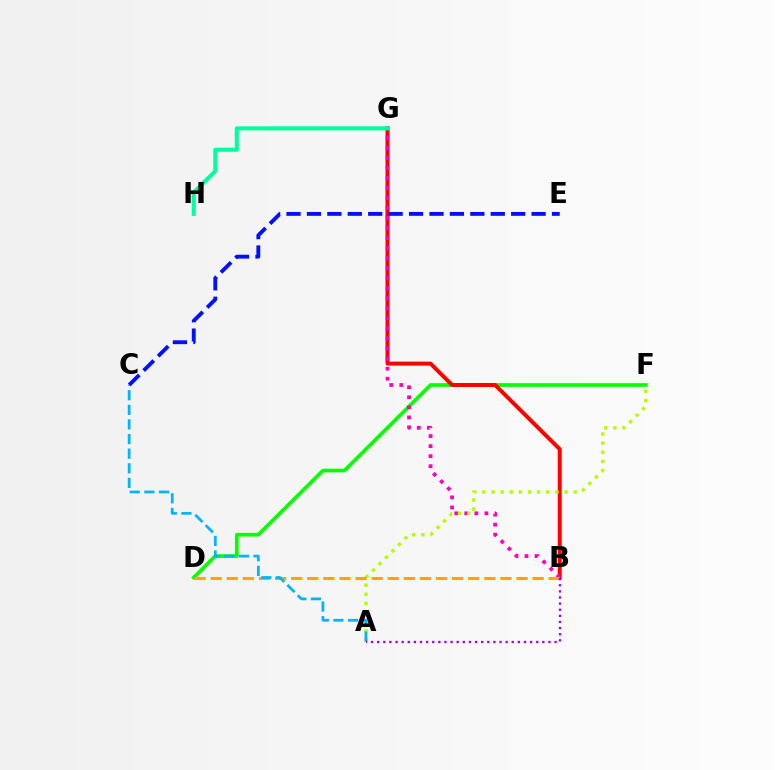{('D', 'F'): [{'color': '#08ff00', 'line_style': 'solid', 'thickness': 2.66}], ('B', 'G'): [{'color': '#ff0000', 'line_style': 'solid', 'thickness': 2.86}, {'color': '#ff00bd', 'line_style': 'dotted', 'thickness': 2.73}], ('A', 'F'): [{'color': '#b3ff00', 'line_style': 'dotted', 'thickness': 2.48}], ('G', 'H'): [{'color': '#00ff9d', 'line_style': 'solid', 'thickness': 2.92}], ('B', 'D'): [{'color': '#ffa500', 'line_style': 'dashed', 'thickness': 2.19}], ('A', 'C'): [{'color': '#00b5ff', 'line_style': 'dashed', 'thickness': 1.99}], ('C', 'E'): [{'color': '#0010ff', 'line_style': 'dashed', 'thickness': 2.77}], ('A', 'B'): [{'color': '#9b00ff', 'line_style': 'dotted', 'thickness': 1.66}]}